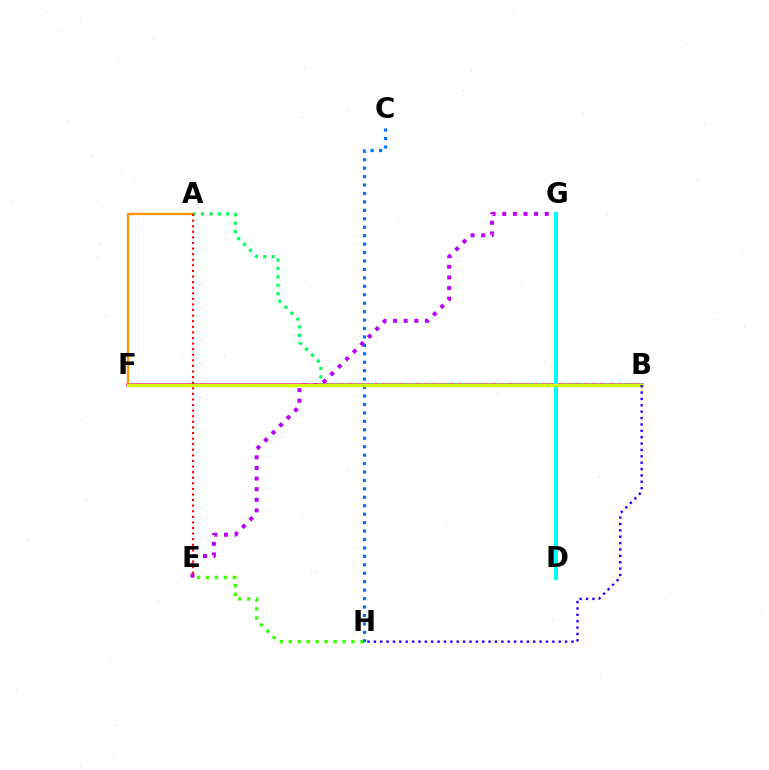{('B', 'F'): [{'color': '#ff00ac', 'line_style': 'solid', 'thickness': 2.52}, {'color': '#d1ff00', 'line_style': 'solid', 'thickness': 2.46}], ('E', 'H'): [{'color': '#3dff00', 'line_style': 'dotted', 'thickness': 2.43}], ('C', 'H'): [{'color': '#0074ff', 'line_style': 'dotted', 'thickness': 2.29}], ('E', 'G'): [{'color': '#b900ff', 'line_style': 'dotted', 'thickness': 2.88}], ('A', 'B'): [{'color': '#00ff5c', 'line_style': 'dotted', 'thickness': 2.28}], ('D', 'G'): [{'color': '#00fff6', 'line_style': 'solid', 'thickness': 2.89}], ('A', 'F'): [{'color': '#ff9400', 'line_style': 'solid', 'thickness': 1.67}], ('A', 'E'): [{'color': '#ff0000', 'line_style': 'dotted', 'thickness': 1.52}], ('B', 'H'): [{'color': '#2500ff', 'line_style': 'dotted', 'thickness': 1.73}]}